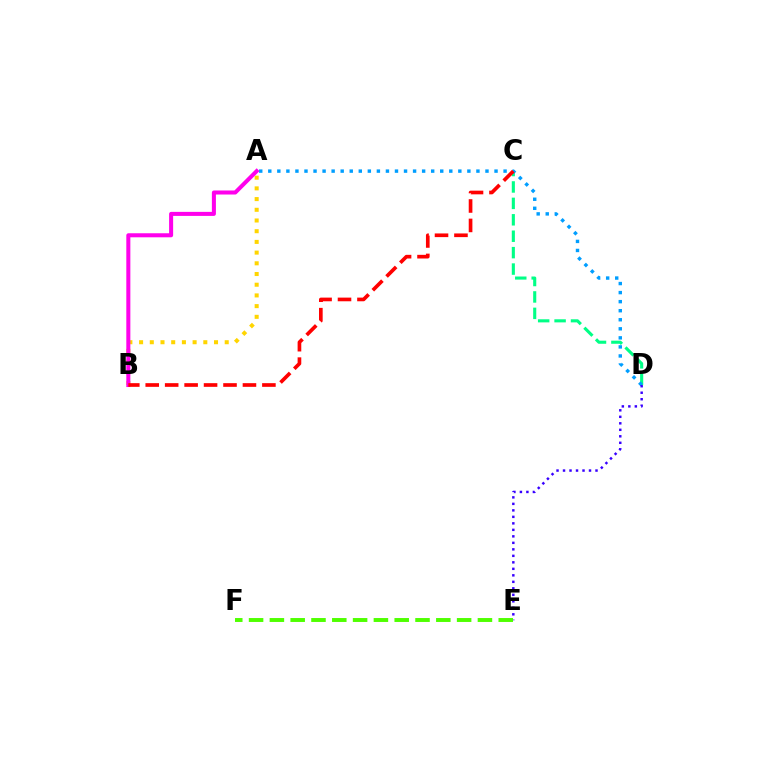{('A', 'B'): [{'color': '#ffd500', 'line_style': 'dotted', 'thickness': 2.91}, {'color': '#ff00ed', 'line_style': 'solid', 'thickness': 2.91}], ('C', 'D'): [{'color': '#00ff86', 'line_style': 'dashed', 'thickness': 2.23}], ('A', 'D'): [{'color': '#009eff', 'line_style': 'dotted', 'thickness': 2.46}], ('D', 'E'): [{'color': '#3700ff', 'line_style': 'dotted', 'thickness': 1.77}], ('E', 'F'): [{'color': '#4fff00', 'line_style': 'dashed', 'thickness': 2.83}], ('B', 'C'): [{'color': '#ff0000', 'line_style': 'dashed', 'thickness': 2.64}]}